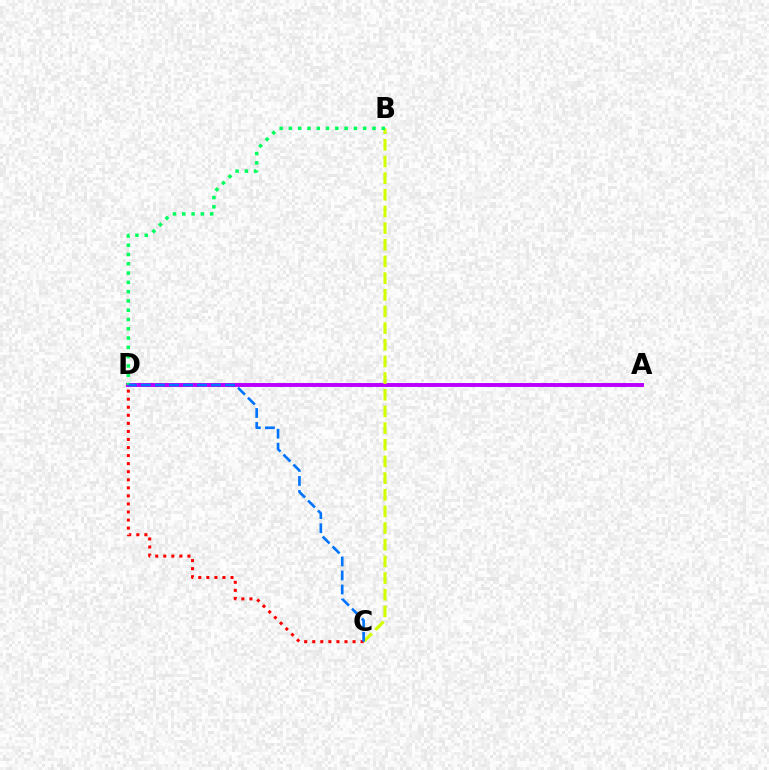{('A', 'D'): [{'color': '#b900ff', 'line_style': 'solid', 'thickness': 2.82}], ('B', 'C'): [{'color': '#d1ff00', 'line_style': 'dashed', 'thickness': 2.26}], ('C', 'D'): [{'color': '#ff0000', 'line_style': 'dotted', 'thickness': 2.19}, {'color': '#0074ff', 'line_style': 'dashed', 'thickness': 1.91}], ('B', 'D'): [{'color': '#00ff5c', 'line_style': 'dotted', 'thickness': 2.52}]}